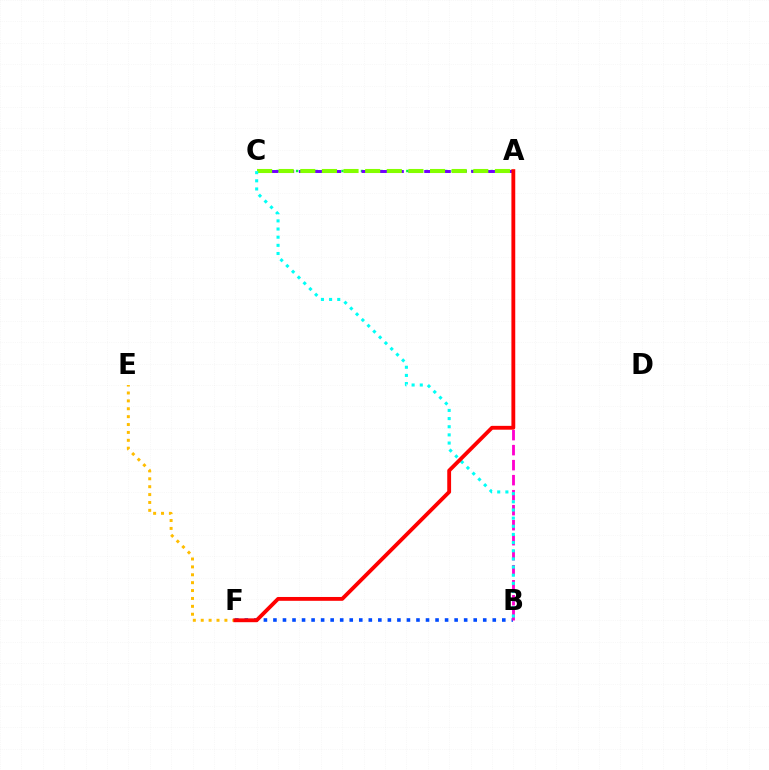{('A', 'C'): [{'color': '#00ff39', 'line_style': 'dotted', 'thickness': 1.76}, {'color': '#7200ff', 'line_style': 'dashed', 'thickness': 2.13}, {'color': '#84ff00', 'line_style': 'dashed', 'thickness': 2.94}], ('B', 'F'): [{'color': '#004bff', 'line_style': 'dotted', 'thickness': 2.59}], ('A', 'B'): [{'color': '#ff00cf', 'line_style': 'dashed', 'thickness': 2.04}], ('E', 'F'): [{'color': '#ffbd00', 'line_style': 'dotted', 'thickness': 2.14}], ('B', 'C'): [{'color': '#00fff6', 'line_style': 'dotted', 'thickness': 2.22}], ('A', 'F'): [{'color': '#ff0000', 'line_style': 'solid', 'thickness': 2.76}]}